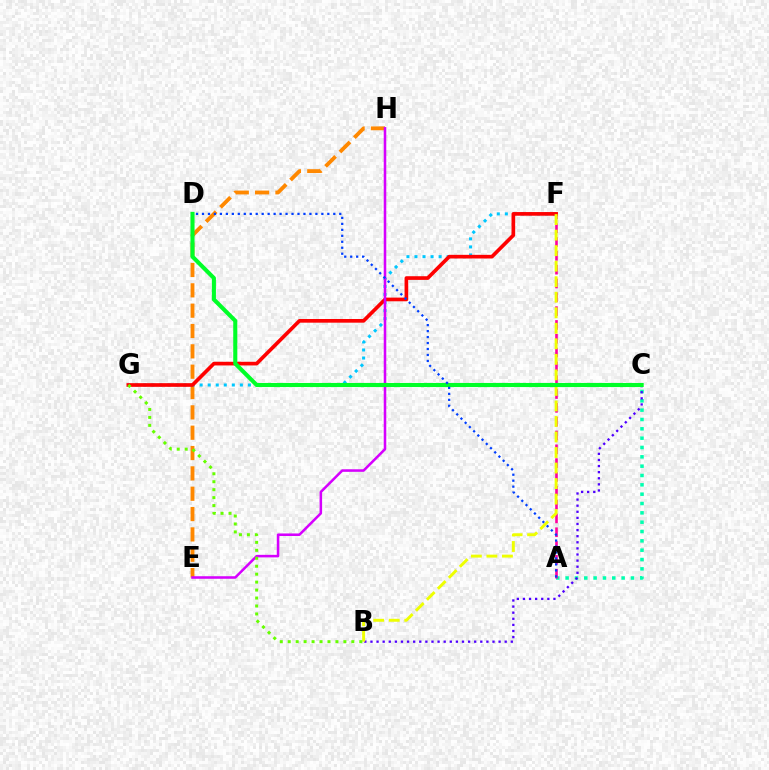{('E', 'H'): [{'color': '#ff8800', 'line_style': 'dashed', 'thickness': 2.76}, {'color': '#d600ff', 'line_style': 'solid', 'thickness': 1.83}], ('F', 'G'): [{'color': '#00c7ff', 'line_style': 'dotted', 'thickness': 2.18}, {'color': '#ff0000', 'line_style': 'solid', 'thickness': 2.64}], ('A', 'C'): [{'color': '#00ffaf', 'line_style': 'dotted', 'thickness': 2.54}], ('A', 'F'): [{'color': '#ff00a0', 'line_style': 'dashed', 'thickness': 1.88}], ('B', 'C'): [{'color': '#4f00ff', 'line_style': 'dotted', 'thickness': 1.66}], ('B', 'F'): [{'color': '#eeff00', 'line_style': 'dashed', 'thickness': 2.11}], ('C', 'D'): [{'color': '#00ff27', 'line_style': 'solid', 'thickness': 2.94}], ('A', 'D'): [{'color': '#003fff', 'line_style': 'dotted', 'thickness': 1.62}], ('B', 'G'): [{'color': '#66ff00', 'line_style': 'dotted', 'thickness': 2.16}]}